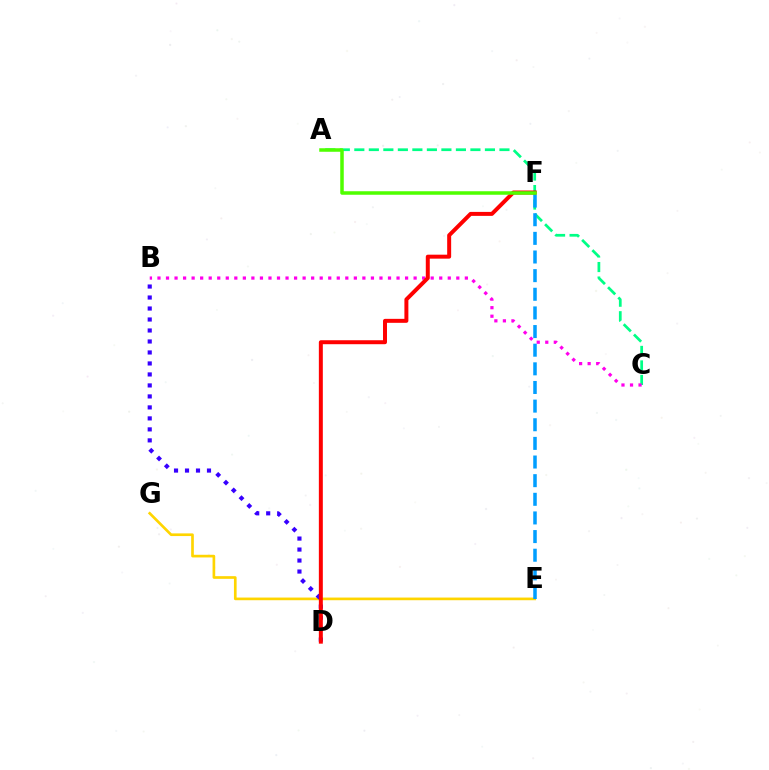{('A', 'C'): [{'color': '#00ff86', 'line_style': 'dashed', 'thickness': 1.97}], ('E', 'G'): [{'color': '#ffd500', 'line_style': 'solid', 'thickness': 1.92}], ('B', 'C'): [{'color': '#ff00ed', 'line_style': 'dotted', 'thickness': 2.32}], ('E', 'F'): [{'color': '#009eff', 'line_style': 'dashed', 'thickness': 2.53}], ('B', 'D'): [{'color': '#3700ff', 'line_style': 'dotted', 'thickness': 2.99}], ('D', 'F'): [{'color': '#ff0000', 'line_style': 'solid', 'thickness': 2.86}], ('A', 'F'): [{'color': '#4fff00', 'line_style': 'solid', 'thickness': 2.53}]}